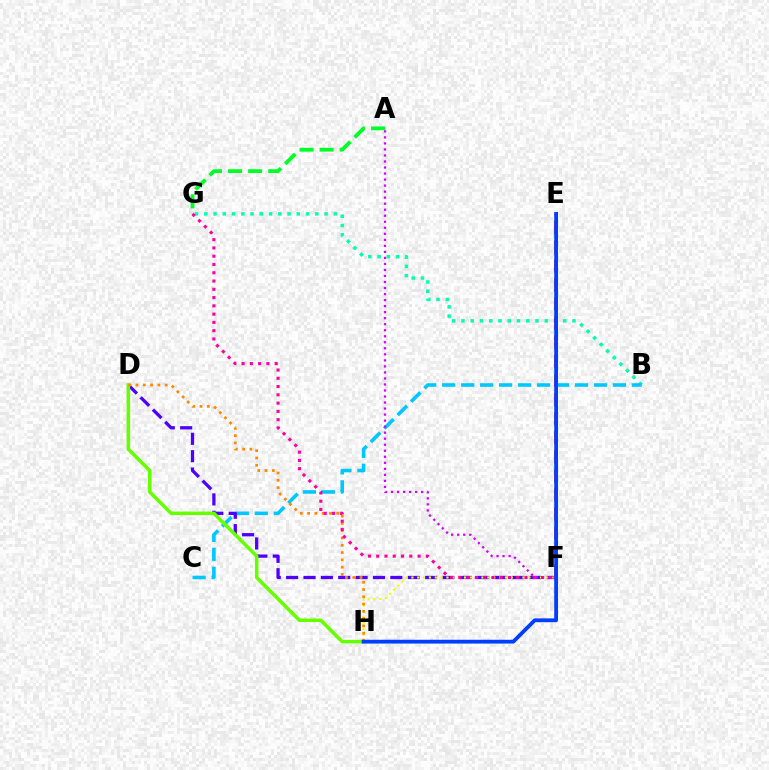{('B', 'G'): [{'color': '#00ffaf', 'line_style': 'dotted', 'thickness': 2.51}], ('A', 'G'): [{'color': '#00ff27', 'line_style': 'dashed', 'thickness': 2.73}], ('B', 'C'): [{'color': '#00c7ff', 'line_style': 'dashed', 'thickness': 2.58}], ('D', 'F'): [{'color': '#4f00ff', 'line_style': 'dashed', 'thickness': 2.36}], ('E', 'F'): [{'color': '#ff0000', 'line_style': 'dashed', 'thickness': 2.59}], ('F', 'H'): [{'color': '#eeff00', 'line_style': 'dotted', 'thickness': 1.59}], ('D', 'H'): [{'color': '#66ff00', 'line_style': 'solid', 'thickness': 2.54}, {'color': '#ff8800', 'line_style': 'dotted', 'thickness': 1.98}], ('A', 'F'): [{'color': '#d600ff', 'line_style': 'dotted', 'thickness': 1.64}], ('E', 'H'): [{'color': '#003fff', 'line_style': 'solid', 'thickness': 2.73}], ('F', 'G'): [{'color': '#ff00a0', 'line_style': 'dotted', 'thickness': 2.25}]}